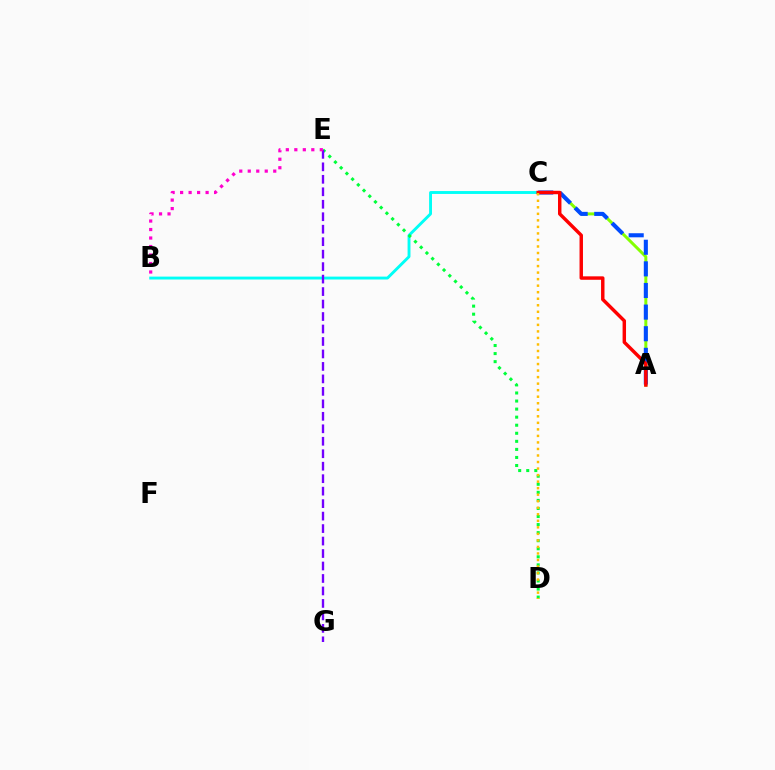{('A', 'C'): [{'color': '#84ff00', 'line_style': 'solid', 'thickness': 2.16}, {'color': '#004bff', 'line_style': 'dashed', 'thickness': 2.94}, {'color': '#ff0000', 'line_style': 'solid', 'thickness': 2.48}], ('B', 'C'): [{'color': '#00fff6', 'line_style': 'solid', 'thickness': 2.08}], ('D', 'E'): [{'color': '#00ff39', 'line_style': 'dotted', 'thickness': 2.19}], ('E', 'G'): [{'color': '#7200ff', 'line_style': 'dashed', 'thickness': 1.69}], ('B', 'E'): [{'color': '#ff00cf', 'line_style': 'dotted', 'thickness': 2.31}], ('C', 'D'): [{'color': '#ffbd00', 'line_style': 'dotted', 'thickness': 1.77}]}